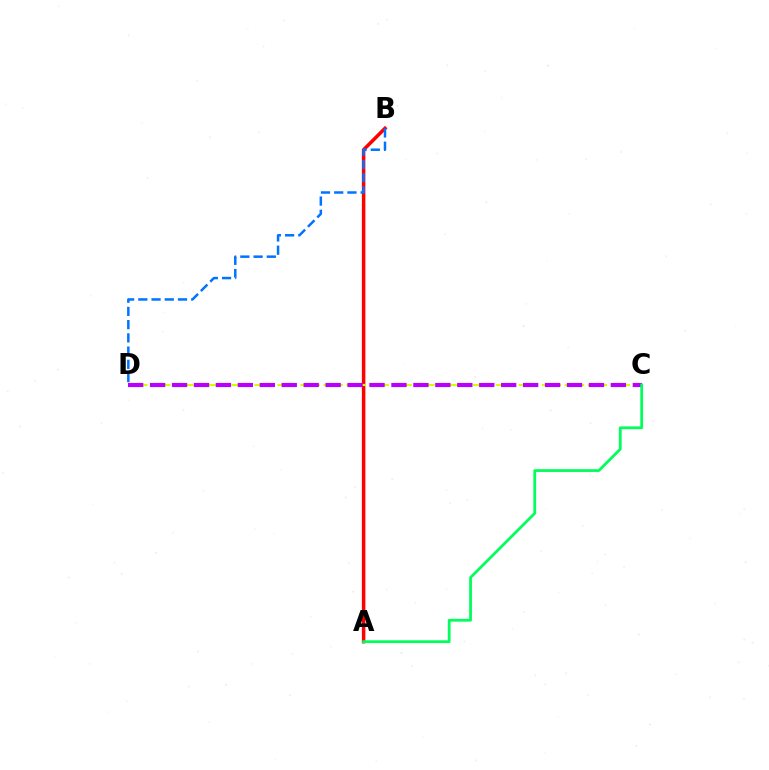{('A', 'B'): [{'color': '#ff0000', 'line_style': 'solid', 'thickness': 2.53}], ('C', 'D'): [{'color': '#d1ff00', 'line_style': 'dashed', 'thickness': 1.56}, {'color': '#b900ff', 'line_style': 'dashed', 'thickness': 2.98}], ('B', 'D'): [{'color': '#0074ff', 'line_style': 'dashed', 'thickness': 1.8}], ('A', 'C'): [{'color': '#00ff5c', 'line_style': 'solid', 'thickness': 2.0}]}